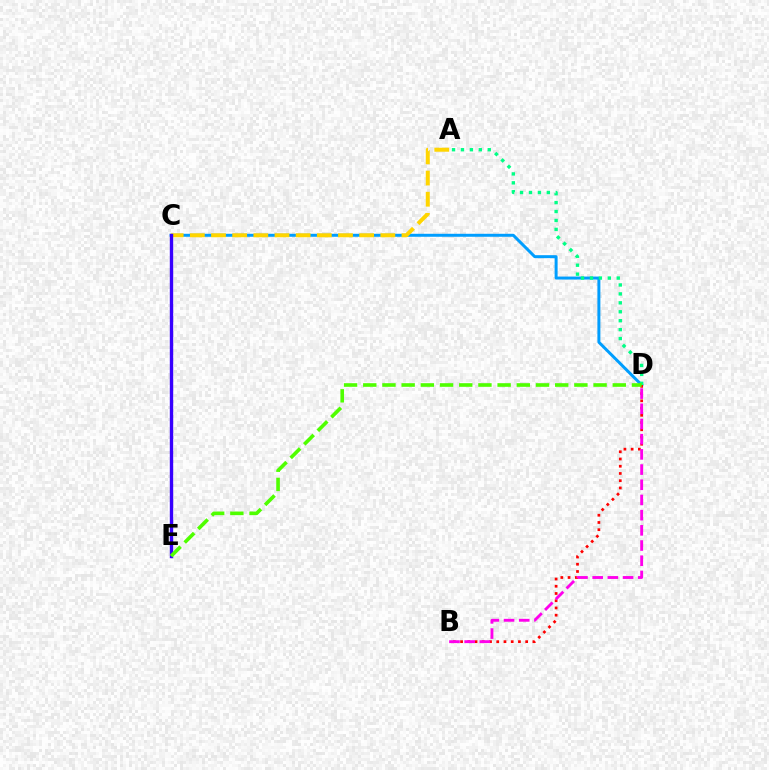{('C', 'D'): [{'color': '#009eff', 'line_style': 'solid', 'thickness': 2.14}], ('A', 'C'): [{'color': '#ffd500', 'line_style': 'dashed', 'thickness': 2.88}], ('C', 'E'): [{'color': '#3700ff', 'line_style': 'solid', 'thickness': 2.43}], ('A', 'D'): [{'color': '#00ff86', 'line_style': 'dotted', 'thickness': 2.43}], ('B', 'D'): [{'color': '#ff0000', 'line_style': 'dotted', 'thickness': 1.97}, {'color': '#ff00ed', 'line_style': 'dashed', 'thickness': 2.06}], ('D', 'E'): [{'color': '#4fff00', 'line_style': 'dashed', 'thickness': 2.61}]}